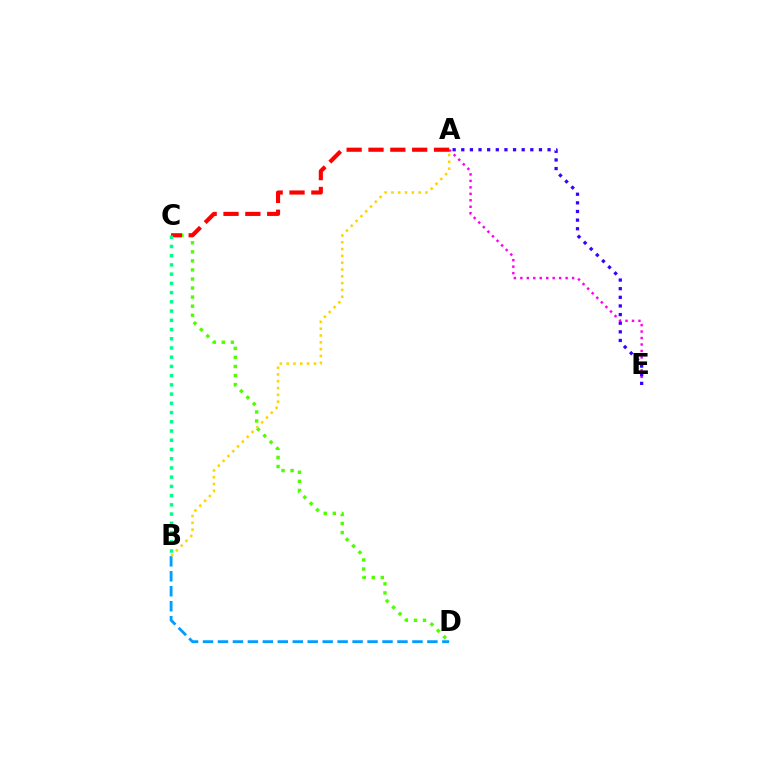{('A', 'E'): [{'color': '#ff00ed', 'line_style': 'dotted', 'thickness': 1.76}, {'color': '#3700ff', 'line_style': 'dotted', 'thickness': 2.34}], ('C', 'D'): [{'color': '#4fff00', 'line_style': 'dotted', 'thickness': 2.46}], ('B', 'D'): [{'color': '#009eff', 'line_style': 'dashed', 'thickness': 2.03}], ('A', 'C'): [{'color': '#ff0000', 'line_style': 'dashed', 'thickness': 2.97}], ('B', 'C'): [{'color': '#00ff86', 'line_style': 'dotted', 'thickness': 2.51}], ('A', 'B'): [{'color': '#ffd500', 'line_style': 'dotted', 'thickness': 1.85}]}